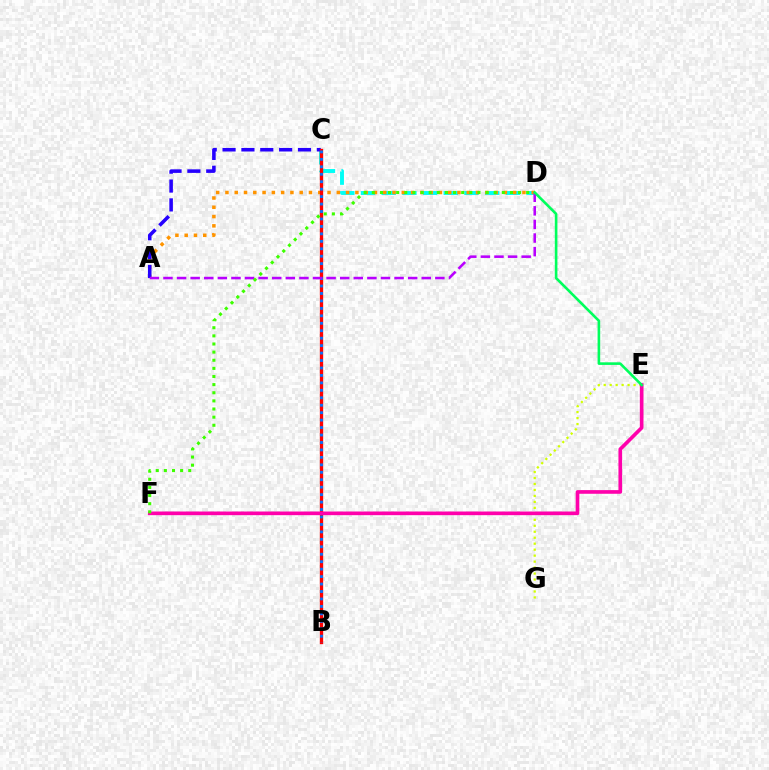{('C', 'D'): [{'color': '#00fff6', 'line_style': 'dashed', 'thickness': 2.81}], ('A', 'D'): [{'color': '#ff9400', 'line_style': 'dotted', 'thickness': 2.52}, {'color': '#b900ff', 'line_style': 'dashed', 'thickness': 1.85}], ('E', 'G'): [{'color': '#d1ff00', 'line_style': 'dotted', 'thickness': 1.62}], ('A', 'C'): [{'color': '#2500ff', 'line_style': 'dashed', 'thickness': 2.56}], ('B', 'C'): [{'color': '#ff0000', 'line_style': 'solid', 'thickness': 2.39}, {'color': '#0074ff', 'line_style': 'dotted', 'thickness': 2.02}], ('E', 'F'): [{'color': '#ff00ac', 'line_style': 'solid', 'thickness': 2.64}], ('D', 'F'): [{'color': '#3dff00', 'line_style': 'dotted', 'thickness': 2.21}], ('D', 'E'): [{'color': '#00ff5c', 'line_style': 'solid', 'thickness': 1.88}]}